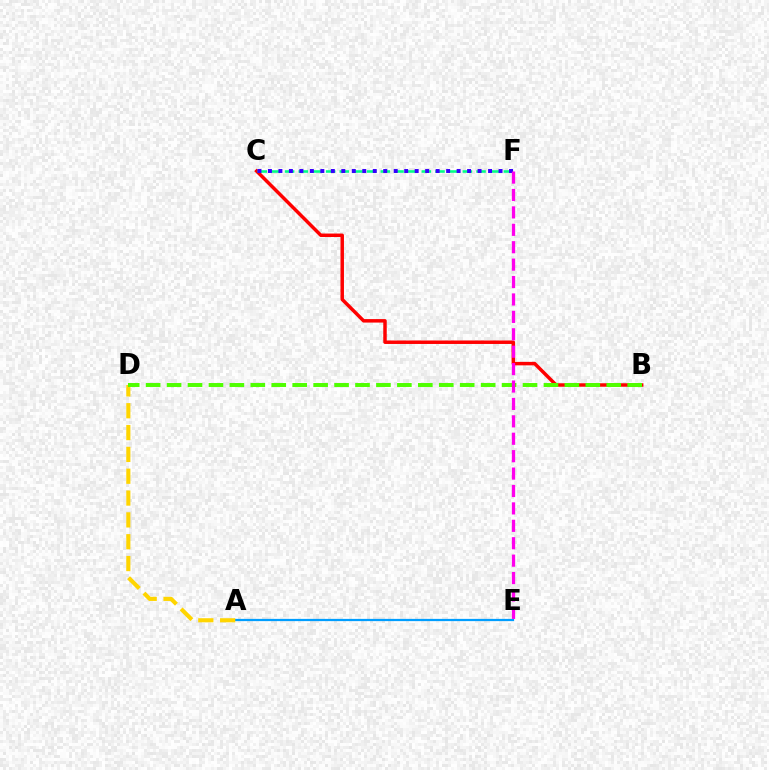{('B', 'C'): [{'color': '#ff0000', 'line_style': 'solid', 'thickness': 2.5}], ('A', 'E'): [{'color': '#009eff', 'line_style': 'solid', 'thickness': 1.61}], ('C', 'F'): [{'color': '#00ff86', 'line_style': 'dashed', 'thickness': 1.86}, {'color': '#3700ff', 'line_style': 'dotted', 'thickness': 2.85}], ('A', 'D'): [{'color': '#ffd500', 'line_style': 'dashed', 'thickness': 2.97}], ('B', 'D'): [{'color': '#4fff00', 'line_style': 'dashed', 'thickness': 2.84}], ('E', 'F'): [{'color': '#ff00ed', 'line_style': 'dashed', 'thickness': 2.37}]}